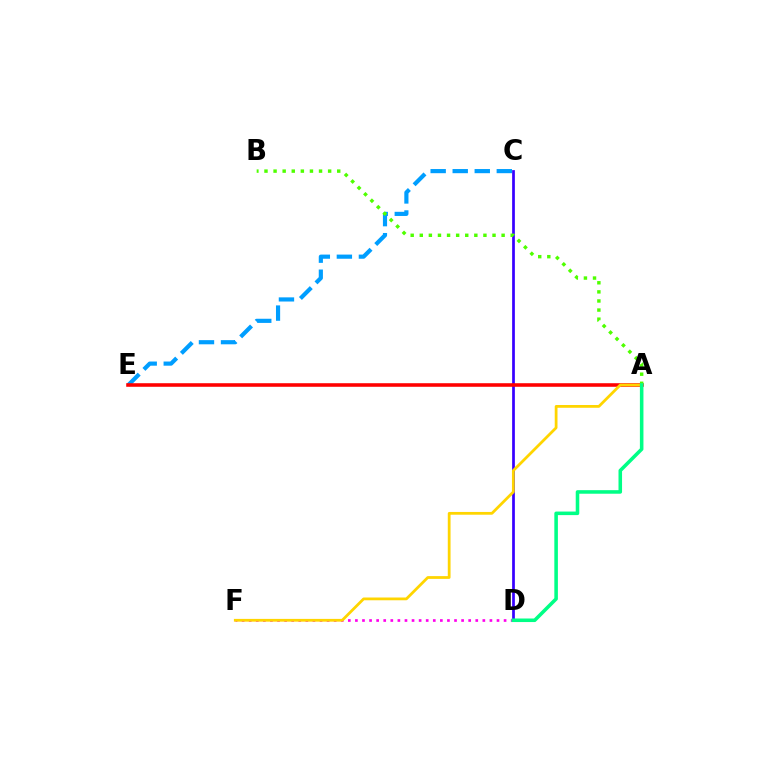{('C', 'E'): [{'color': '#009eff', 'line_style': 'dashed', 'thickness': 2.99}], ('D', 'F'): [{'color': '#ff00ed', 'line_style': 'dotted', 'thickness': 1.92}], ('C', 'D'): [{'color': '#3700ff', 'line_style': 'solid', 'thickness': 1.96}], ('A', 'E'): [{'color': '#ff0000', 'line_style': 'solid', 'thickness': 2.57}], ('A', 'B'): [{'color': '#4fff00', 'line_style': 'dotted', 'thickness': 2.47}], ('A', 'F'): [{'color': '#ffd500', 'line_style': 'solid', 'thickness': 1.99}], ('A', 'D'): [{'color': '#00ff86', 'line_style': 'solid', 'thickness': 2.56}]}